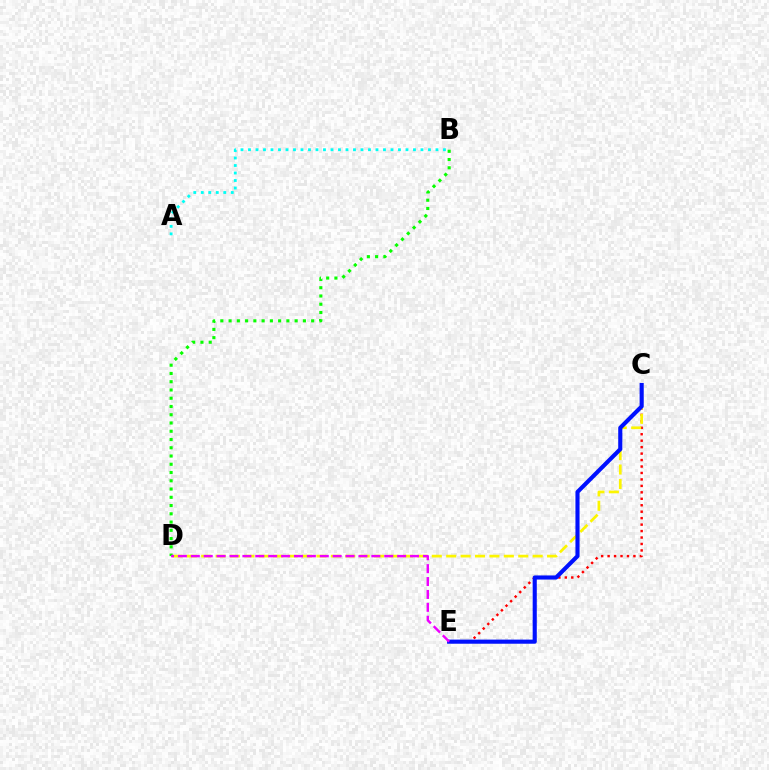{('C', 'E'): [{'color': '#ff0000', 'line_style': 'dotted', 'thickness': 1.75}, {'color': '#0010ff', 'line_style': 'solid', 'thickness': 2.97}], ('C', 'D'): [{'color': '#fcf500', 'line_style': 'dashed', 'thickness': 1.96}], ('B', 'D'): [{'color': '#08ff00', 'line_style': 'dotted', 'thickness': 2.24}], ('D', 'E'): [{'color': '#ee00ff', 'line_style': 'dashed', 'thickness': 1.75}], ('A', 'B'): [{'color': '#00fff6', 'line_style': 'dotted', 'thickness': 2.04}]}